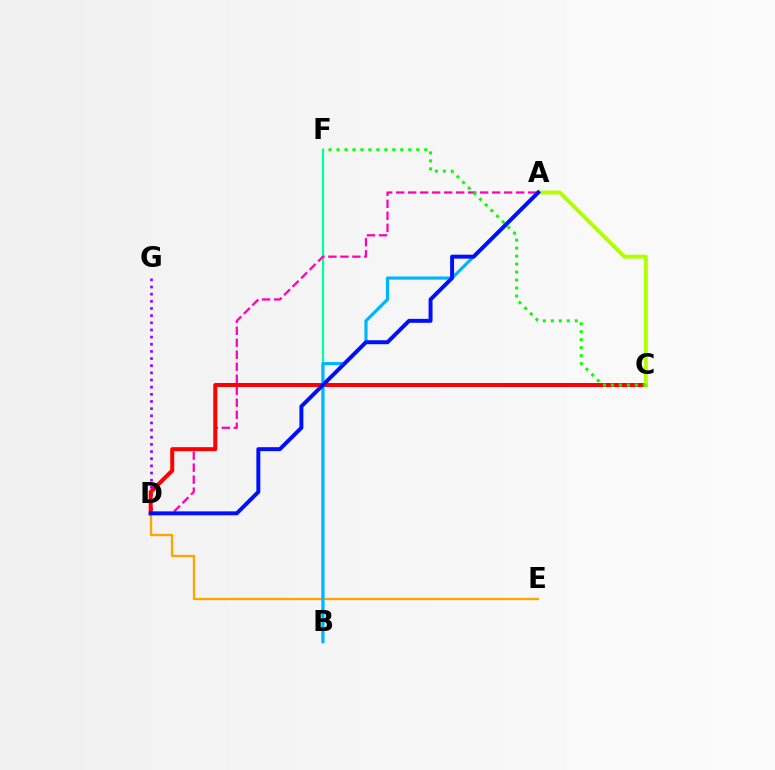{('D', 'E'): [{'color': '#ffa500', 'line_style': 'solid', 'thickness': 1.66}], ('D', 'G'): [{'color': '#9b00ff', 'line_style': 'dotted', 'thickness': 1.94}], ('B', 'F'): [{'color': '#00ff9d', 'line_style': 'solid', 'thickness': 1.63}], ('A', 'D'): [{'color': '#ff00bd', 'line_style': 'dashed', 'thickness': 1.63}, {'color': '#0010ff', 'line_style': 'solid', 'thickness': 2.85}], ('C', 'D'): [{'color': '#ff0000', 'line_style': 'solid', 'thickness': 2.88}], ('A', 'B'): [{'color': '#00b5ff', 'line_style': 'solid', 'thickness': 2.28}], ('A', 'C'): [{'color': '#b3ff00', 'line_style': 'solid', 'thickness': 2.85}], ('C', 'F'): [{'color': '#08ff00', 'line_style': 'dotted', 'thickness': 2.17}]}